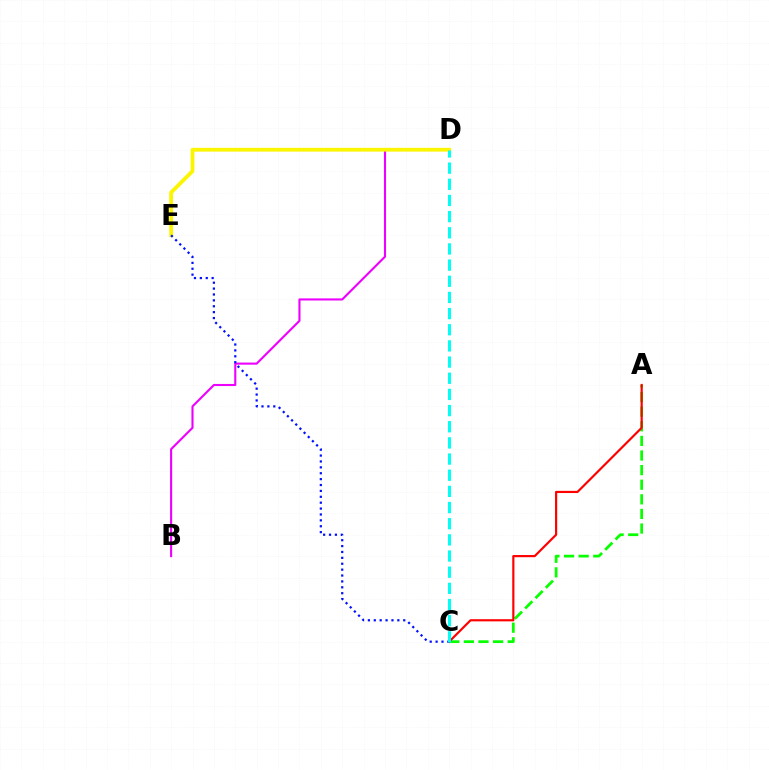{('B', 'D'): [{'color': '#ee00ff', 'line_style': 'solid', 'thickness': 1.51}], ('D', 'E'): [{'color': '#fcf500', 'line_style': 'solid', 'thickness': 2.72}], ('A', 'C'): [{'color': '#08ff00', 'line_style': 'dashed', 'thickness': 1.98}, {'color': '#ff0000', 'line_style': 'solid', 'thickness': 1.57}], ('C', 'E'): [{'color': '#0010ff', 'line_style': 'dotted', 'thickness': 1.6}], ('C', 'D'): [{'color': '#00fff6', 'line_style': 'dashed', 'thickness': 2.2}]}